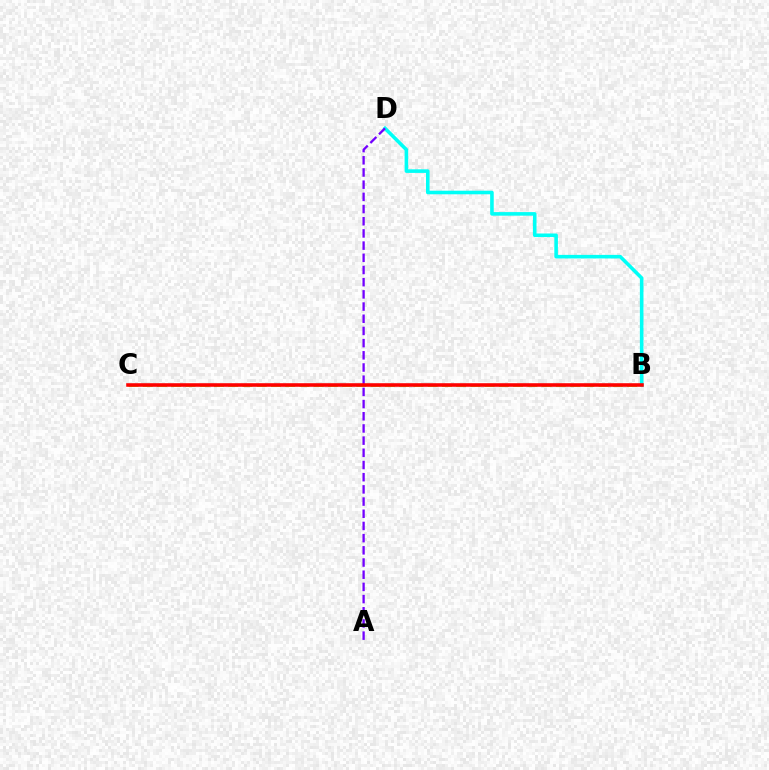{('B', 'C'): [{'color': '#84ff00', 'line_style': 'dashed', 'thickness': 1.94}, {'color': '#ff0000', 'line_style': 'solid', 'thickness': 2.57}], ('B', 'D'): [{'color': '#00fff6', 'line_style': 'solid', 'thickness': 2.57}], ('A', 'D'): [{'color': '#7200ff', 'line_style': 'dashed', 'thickness': 1.66}]}